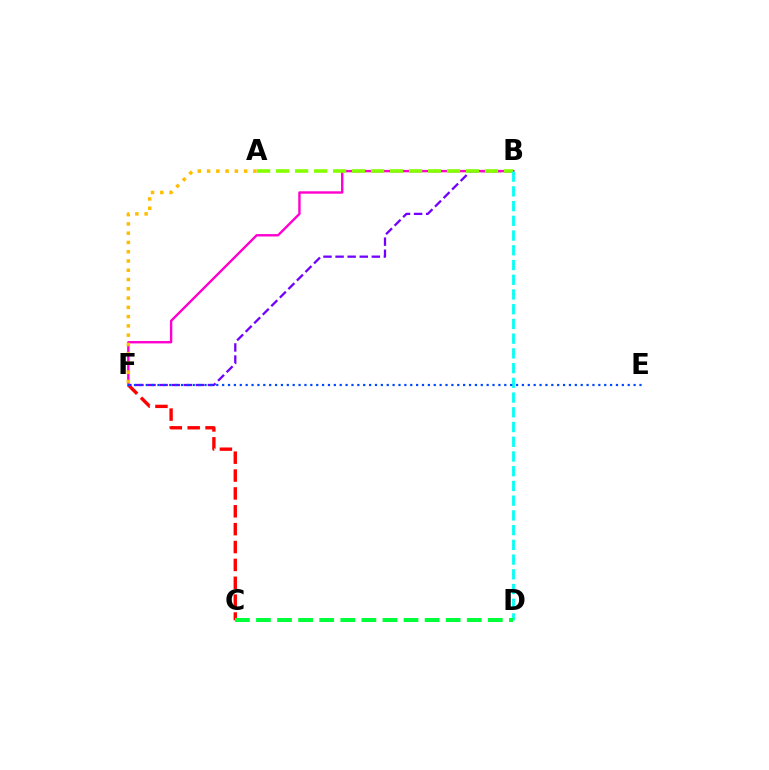{('C', 'F'): [{'color': '#ff0000', 'line_style': 'dashed', 'thickness': 2.43}], ('B', 'F'): [{'color': '#7200ff', 'line_style': 'dashed', 'thickness': 1.64}, {'color': '#ff00cf', 'line_style': 'solid', 'thickness': 1.73}], ('A', 'B'): [{'color': '#84ff00', 'line_style': 'dashed', 'thickness': 2.58}], ('A', 'F'): [{'color': '#ffbd00', 'line_style': 'dotted', 'thickness': 2.52}], ('B', 'D'): [{'color': '#00fff6', 'line_style': 'dashed', 'thickness': 2.0}], ('C', 'D'): [{'color': '#00ff39', 'line_style': 'dashed', 'thickness': 2.86}], ('E', 'F'): [{'color': '#004bff', 'line_style': 'dotted', 'thickness': 1.6}]}